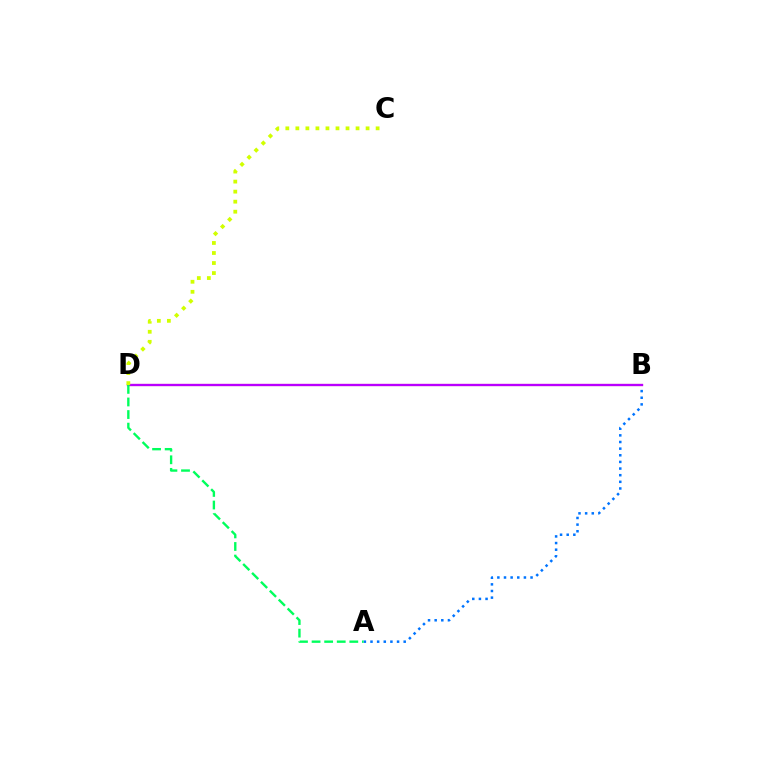{('A', 'B'): [{'color': '#0074ff', 'line_style': 'dotted', 'thickness': 1.8}], ('B', 'D'): [{'color': '#ff0000', 'line_style': 'solid', 'thickness': 1.51}, {'color': '#b900ff', 'line_style': 'solid', 'thickness': 1.64}], ('A', 'D'): [{'color': '#00ff5c', 'line_style': 'dashed', 'thickness': 1.71}], ('C', 'D'): [{'color': '#d1ff00', 'line_style': 'dotted', 'thickness': 2.73}]}